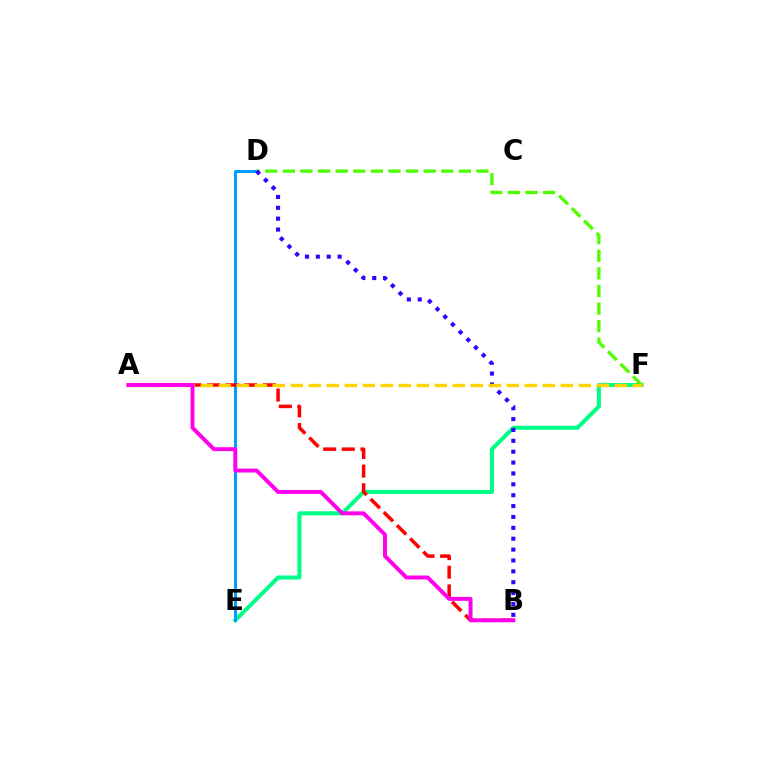{('E', 'F'): [{'color': '#00ff86', 'line_style': 'solid', 'thickness': 2.93}], ('D', 'F'): [{'color': '#4fff00', 'line_style': 'dashed', 'thickness': 2.39}], ('D', 'E'): [{'color': '#009eff', 'line_style': 'solid', 'thickness': 2.17}], ('B', 'D'): [{'color': '#3700ff', 'line_style': 'dotted', 'thickness': 2.95}], ('A', 'B'): [{'color': '#ff0000', 'line_style': 'dashed', 'thickness': 2.53}, {'color': '#ff00ed', 'line_style': 'solid', 'thickness': 2.84}], ('A', 'F'): [{'color': '#ffd500', 'line_style': 'dashed', 'thickness': 2.45}]}